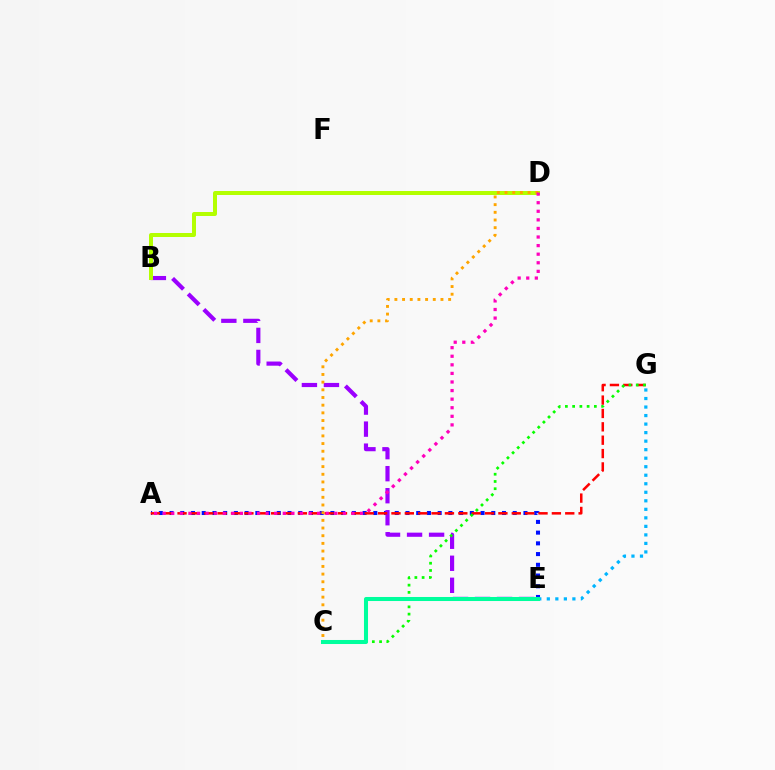{('A', 'E'): [{'color': '#0010ff', 'line_style': 'dotted', 'thickness': 2.91}], ('B', 'E'): [{'color': '#9b00ff', 'line_style': 'dashed', 'thickness': 2.99}], ('A', 'G'): [{'color': '#ff0000', 'line_style': 'dashed', 'thickness': 1.82}], ('C', 'G'): [{'color': '#08ff00', 'line_style': 'dotted', 'thickness': 1.97}], ('E', 'G'): [{'color': '#00b5ff', 'line_style': 'dotted', 'thickness': 2.32}], ('B', 'D'): [{'color': '#b3ff00', 'line_style': 'solid', 'thickness': 2.87}], ('C', 'E'): [{'color': '#00ff9d', 'line_style': 'solid', 'thickness': 2.91}], ('C', 'D'): [{'color': '#ffa500', 'line_style': 'dotted', 'thickness': 2.09}], ('A', 'D'): [{'color': '#ff00bd', 'line_style': 'dotted', 'thickness': 2.33}]}